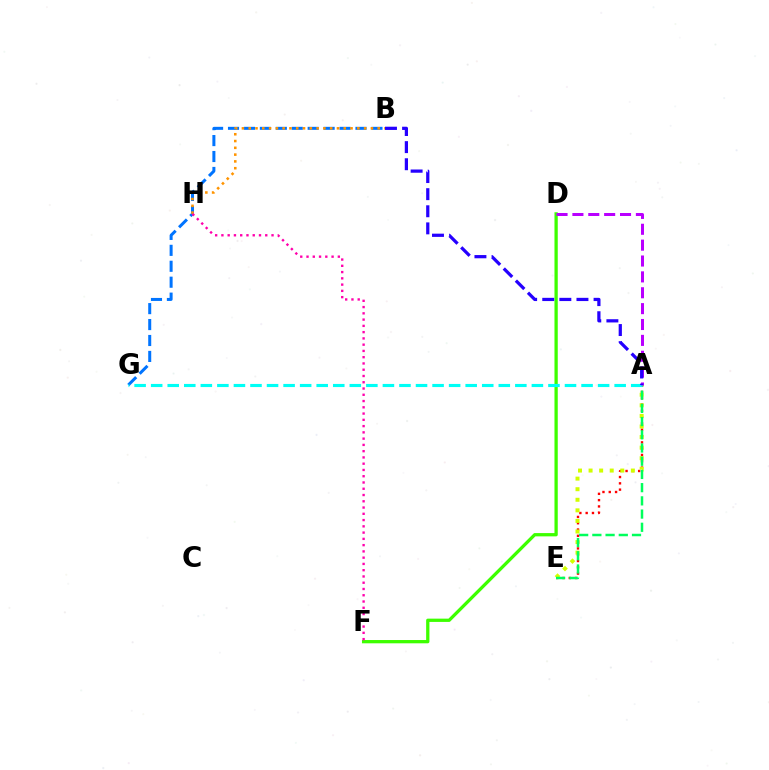{('B', 'G'): [{'color': '#0074ff', 'line_style': 'dashed', 'thickness': 2.16}], ('B', 'H'): [{'color': '#ff9400', 'line_style': 'dotted', 'thickness': 1.84}], ('A', 'E'): [{'color': '#ff0000', 'line_style': 'dotted', 'thickness': 1.71}, {'color': '#d1ff00', 'line_style': 'dotted', 'thickness': 2.87}, {'color': '#00ff5c', 'line_style': 'dashed', 'thickness': 1.79}], ('D', 'F'): [{'color': '#3dff00', 'line_style': 'solid', 'thickness': 2.36}], ('F', 'H'): [{'color': '#ff00ac', 'line_style': 'dotted', 'thickness': 1.7}], ('A', 'G'): [{'color': '#00fff6', 'line_style': 'dashed', 'thickness': 2.25}], ('A', 'D'): [{'color': '#b900ff', 'line_style': 'dashed', 'thickness': 2.16}], ('A', 'B'): [{'color': '#2500ff', 'line_style': 'dashed', 'thickness': 2.32}]}